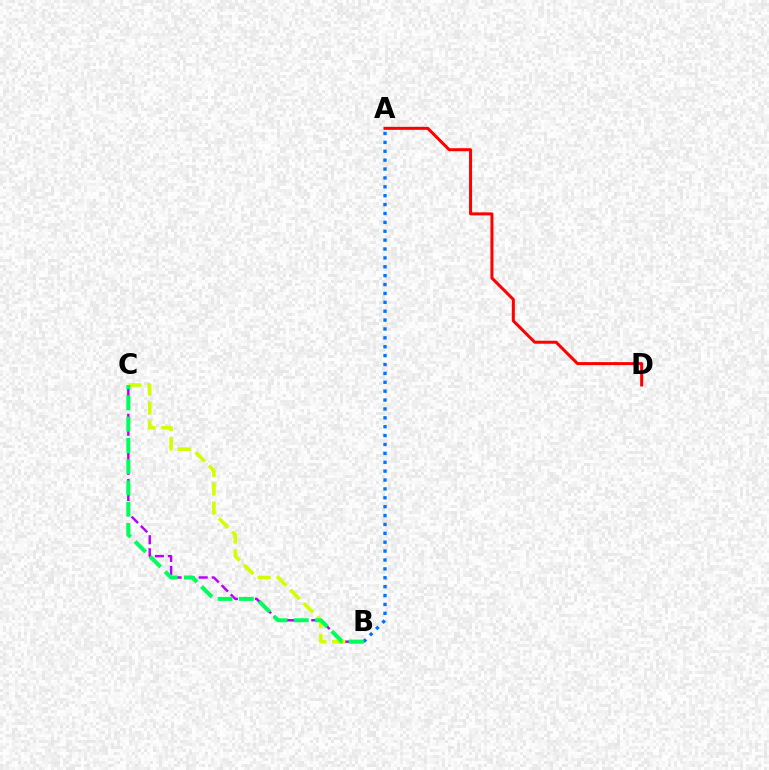{('B', 'C'): [{'color': '#b900ff', 'line_style': 'dashed', 'thickness': 1.77}, {'color': '#d1ff00', 'line_style': 'dashed', 'thickness': 2.57}, {'color': '#00ff5c', 'line_style': 'dashed', 'thickness': 2.89}], ('A', 'B'): [{'color': '#0074ff', 'line_style': 'dotted', 'thickness': 2.41}], ('A', 'D'): [{'color': '#ff0000', 'line_style': 'solid', 'thickness': 2.17}]}